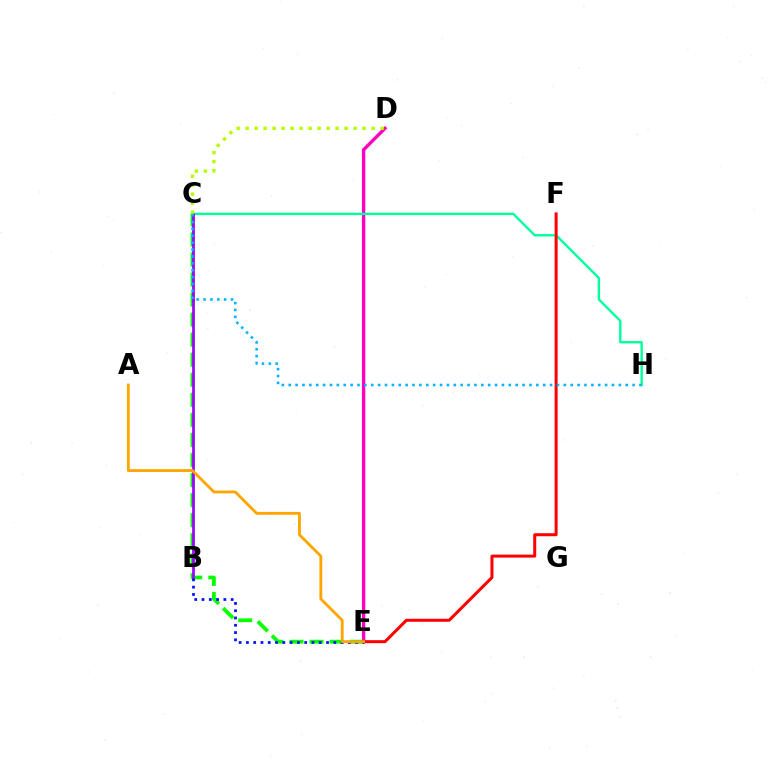{('D', 'E'): [{'color': '#ff00bd', 'line_style': 'solid', 'thickness': 2.43}], ('C', 'E'): [{'color': '#08ff00', 'line_style': 'dashed', 'thickness': 2.72}], ('C', 'H'): [{'color': '#00ff9d', 'line_style': 'solid', 'thickness': 1.71}, {'color': '#00b5ff', 'line_style': 'dotted', 'thickness': 1.87}], ('B', 'C'): [{'color': '#9b00ff', 'line_style': 'solid', 'thickness': 1.96}], ('C', 'D'): [{'color': '#b3ff00', 'line_style': 'dotted', 'thickness': 2.44}], ('E', 'F'): [{'color': '#ff0000', 'line_style': 'solid', 'thickness': 2.16}], ('B', 'E'): [{'color': '#0010ff', 'line_style': 'dotted', 'thickness': 1.98}], ('A', 'E'): [{'color': '#ffa500', 'line_style': 'solid', 'thickness': 2.03}]}